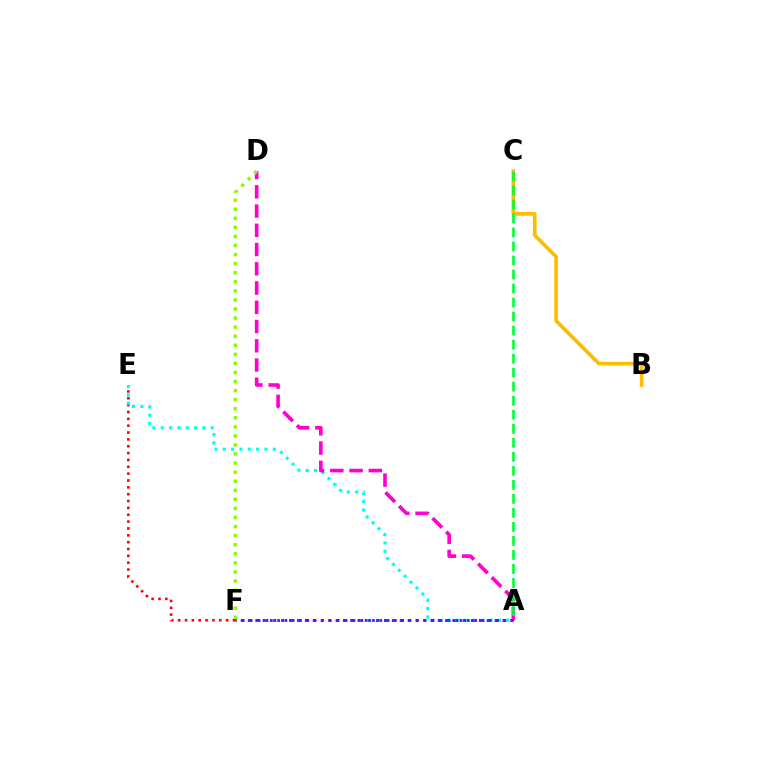{('E', 'F'): [{'color': '#ff0000', 'line_style': 'dotted', 'thickness': 1.86}], ('A', 'E'): [{'color': '#00fff6', 'line_style': 'dotted', 'thickness': 2.27}], ('A', 'D'): [{'color': '#ff00cf', 'line_style': 'dashed', 'thickness': 2.61}], ('D', 'F'): [{'color': '#84ff00', 'line_style': 'dotted', 'thickness': 2.46}], ('B', 'C'): [{'color': '#ffbd00', 'line_style': 'solid', 'thickness': 2.63}], ('A', 'F'): [{'color': '#004bff', 'line_style': 'dotted', 'thickness': 2.15}, {'color': '#7200ff', 'line_style': 'dotted', 'thickness': 1.98}], ('A', 'C'): [{'color': '#00ff39', 'line_style': 'dashed', 'thickness': 1.9}]}